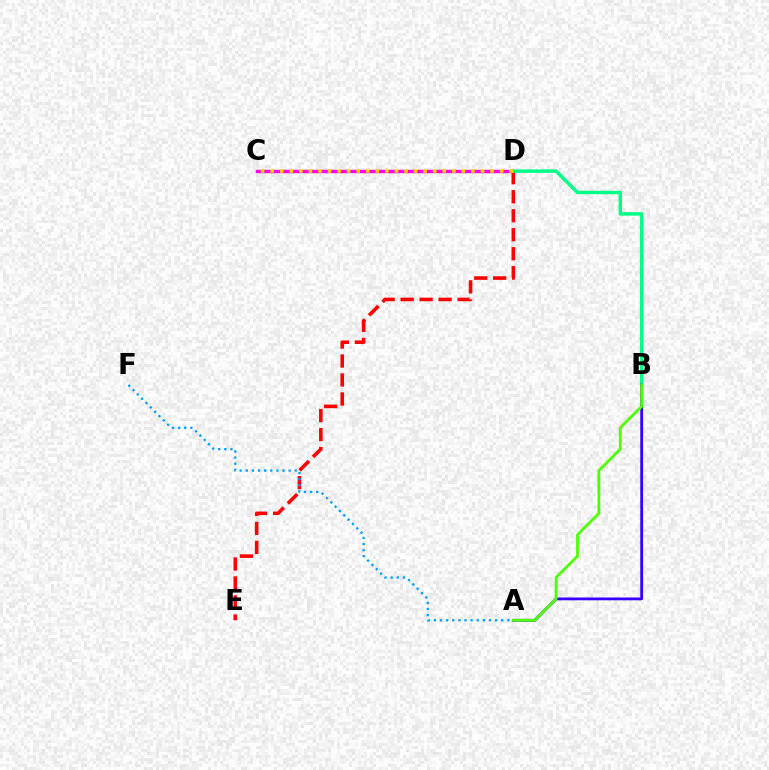{('C', 'D'): [{'color': '#ff00ed', 'line_style': 'solid', 'thickness': 2.46}, {'color': '#ffd500', 'line_style': 'dotted', 'thickness': 2.6}], ('D', 'E'): [{'color': '#ff0000', 'line_style': 'dashed', 'thickness': 2.58}], ('A', 'F'): [{'color': '#009eff', 'line_style': 'dotted', 'thickness': 1.66}], ('B', 'D'): [{'color': '#00ff86', 'line_style': 'solid', 'thickness': 2.48}], ('A', 'B'): [{'color': '#3700ff', 'line_style': 'solid', 'thickness': 2.01}, {'color': '#4fff00', 'line_style': 'solid', 'thickness': 2.02}]}